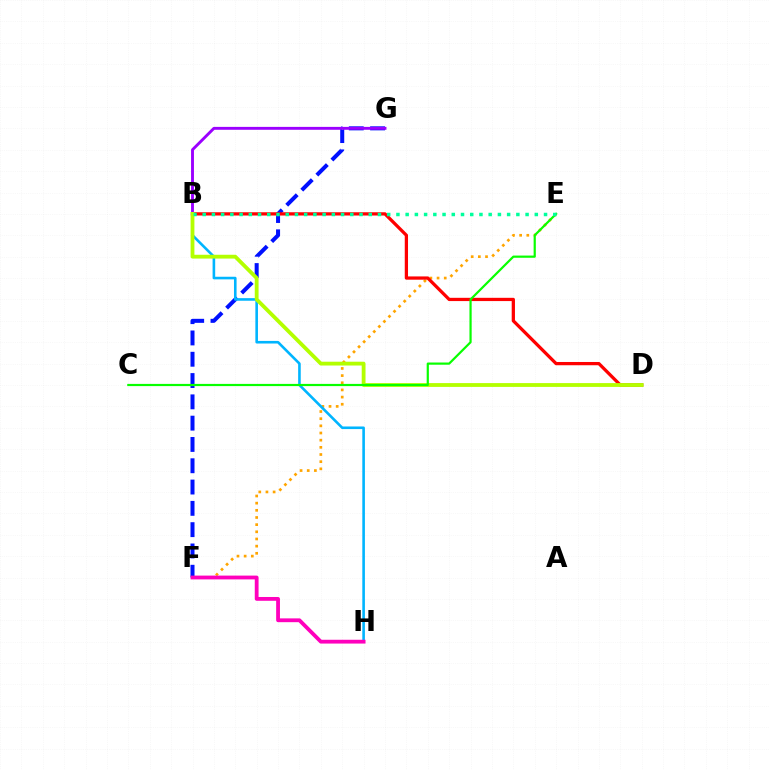{('F', 'G'): [{'color': '#0010ff', 'line_style': 'dashed', 'thickness': 2.89}], ('E', 'F'): [{'color': '#ffa500', 'line_style': 'dotted', 'thickness': 1.95}], ('B', 'H'): [{'color': '#00b5ff', 'line_style': 'solid', 'thickness': 1.88}], ('B', 'D'): [{'color': '#ff0000', 'line_style': 'solid', 'thickness': 2.35}, {'color': '#b3ff00', 'line_style': 'solid', 'thickness': 2.74}], ('B', 'G'): [{'color': '#9b00ff', 'line_style': 'solid', 'thickness': 2.08}], ('F', 'H'): [{'color': '#ff00bd', 'line_style': 'solid', 'thickness': 2.74}], ('C', 'E'): [{'color': '#08ff00', 'line_style': 'solid', 'thickness': 1.58}], ('B', 'E'): [{'color': '#00ff9d', 'line_style': 'dotted', 'thickness': 2.51}]}